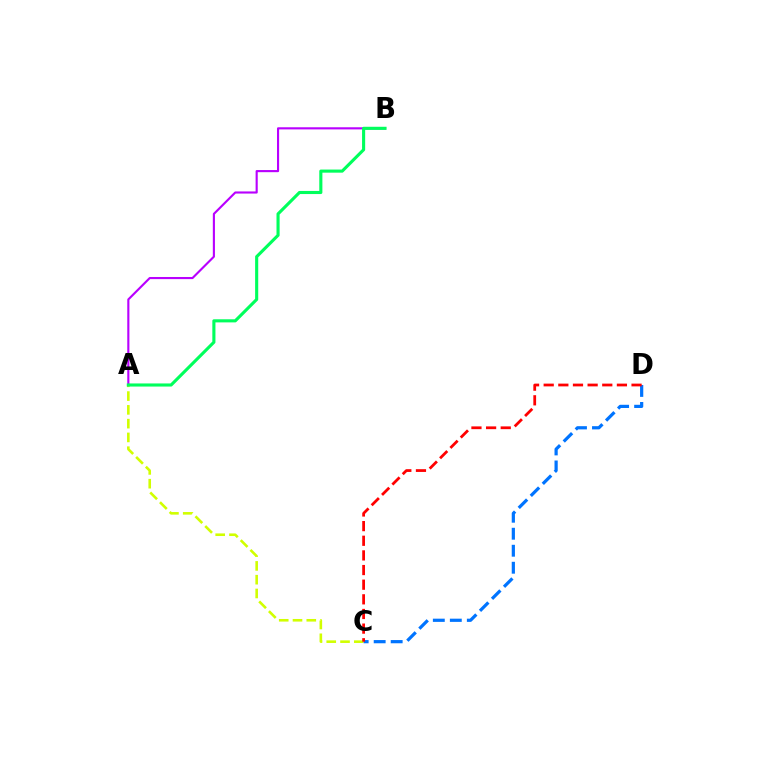{('A', 'C'): [{'color': '#d1ff00', 'line_style': 'dashed', 'thickness': 1.87}], ('C', 'D'): [{'color': '#0074ff', 'line_style': 'dashed', 'thickness': 2.31}, {'color': '#ff0000', 'line_style': 'dashed', 'thickness': 1.99}], ('A', 'B'): [{'color': '#b900ff', 'line_style': 'solid', 'thickness': 1.53}, {'color': '#00ff5c', 'line_style': 'solid', 'thickness': 2.24}]}